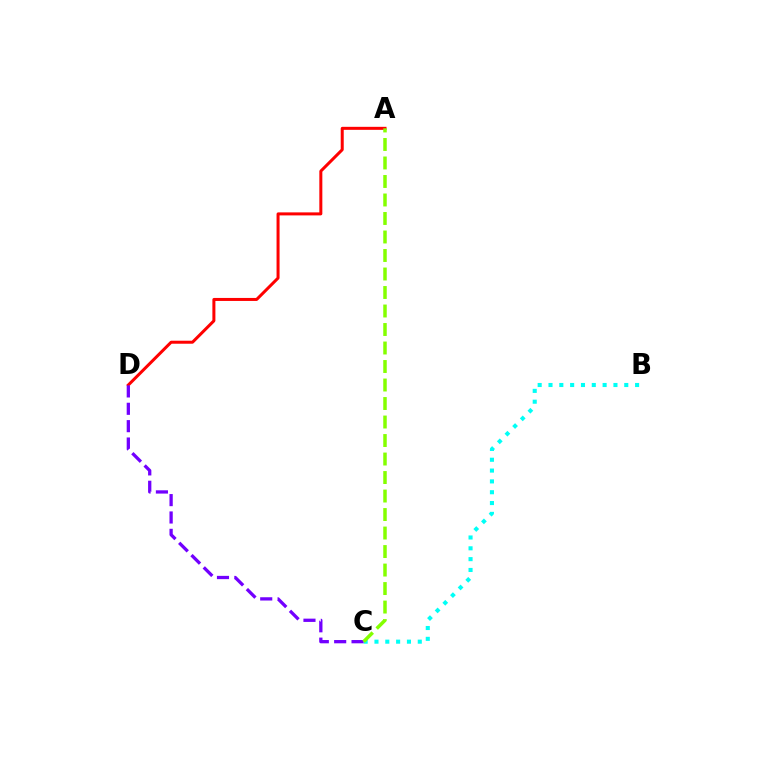{('B', 'C'): [{'color': '#00fff6', 'line_style': 'dotted', 'thickness': 2.94}], ('A', 'D'): [{'color': '#ff0000', 'line_style': 'solid', 'thickness': 2.17}], ('C', 'D'): [{'color': '#7200ff', 'line_style': 'dashed', 'thickness': 2.36}], ('A', 'C'): [{'color': '#84ff00', 'line_style': 'dashed', 'thickness': 2.51}]}